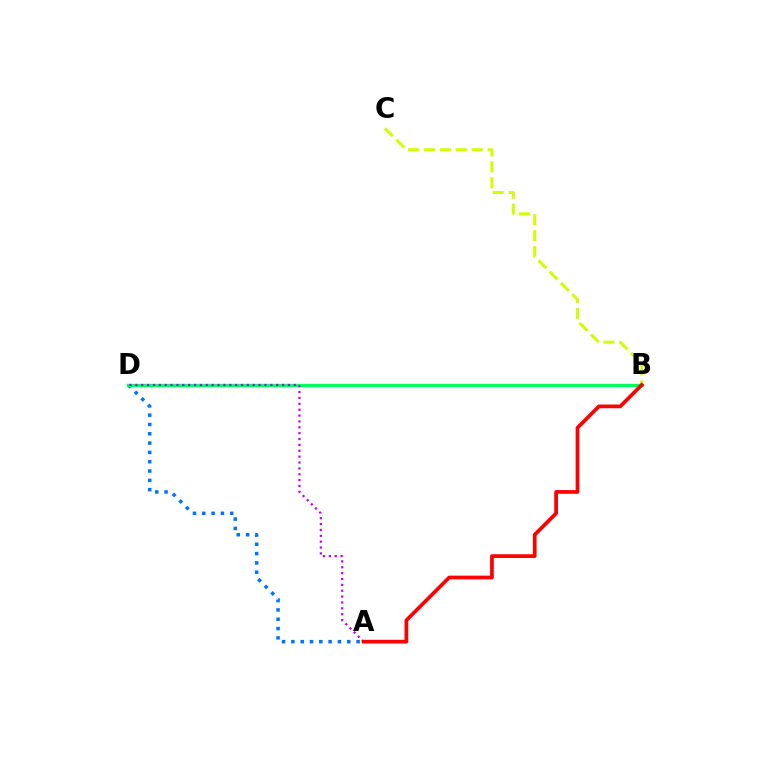{('A', 'D'): [{'color': '#0074ff', 'line_style': 'dotted', 'thickness': 2.53}, {'color': '#b900ff', 'line_style': 'dotted', 'thickness': 1.59}], ('B', 'C'): [{'color': '#d1ff00', 'line_style': 'dashed', 'thickness': 2.16}], ('B', 'D'): [{'color': '#00ff5c', 'line_style': 'solid', 'thickness': 2.41}], ('A', 'B'): [{'color': '#ff0000', 'line_style': 'solid', 'thickness': 2.68}]}